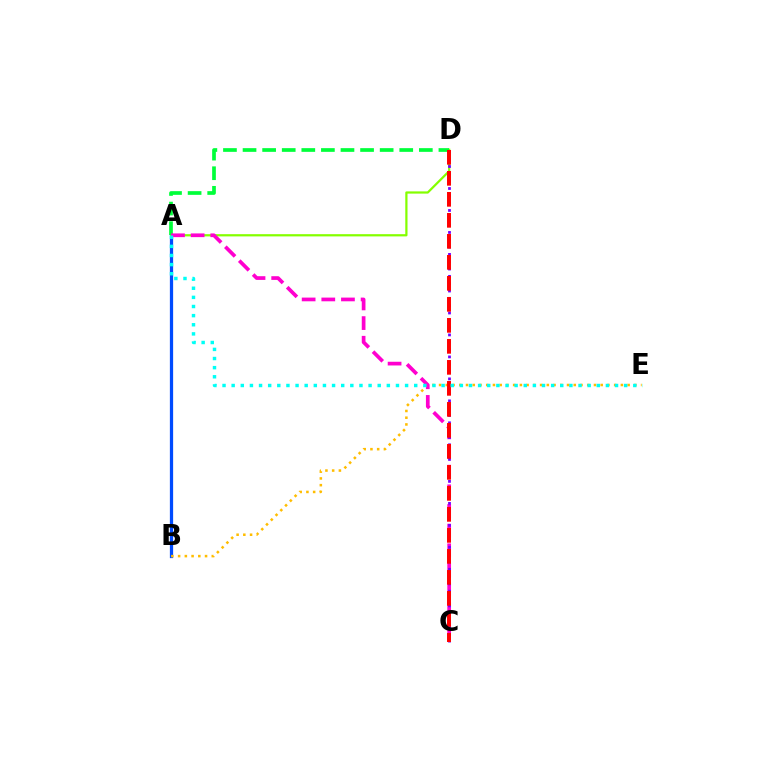{('A', 'B'): [{'color': '#004bff', 'line_style': 'solid', 'thickness': 2.34}], ('A', 'D'): [{'color': '#84ff00', 'line_style': 'solid', 'thickness': 1.6}, {'color': '#00ff39', 'line_style': 'dashed', 'thickness': 2.66}], ('B', 'E'): [{'color': '#ffbd00', 'line_style': 'dotted', 'thickness': 1.83}], ('A', 'C'): [{'color': '#ff00cf', 'line_style': 'dashed', 'thickness': 2.67}], ('C', 'D'): [{'color': '#7200ff', 'line_style': 'dotted', 'thickness': 1.99}, {'color': '#ff0000', 'line_style': 'dashed', 'thickness': 2.85}], ('A', 'E'): [{'color': '#00fff6', 'line_style': 'dotted', 'thickness': 2.48}]}